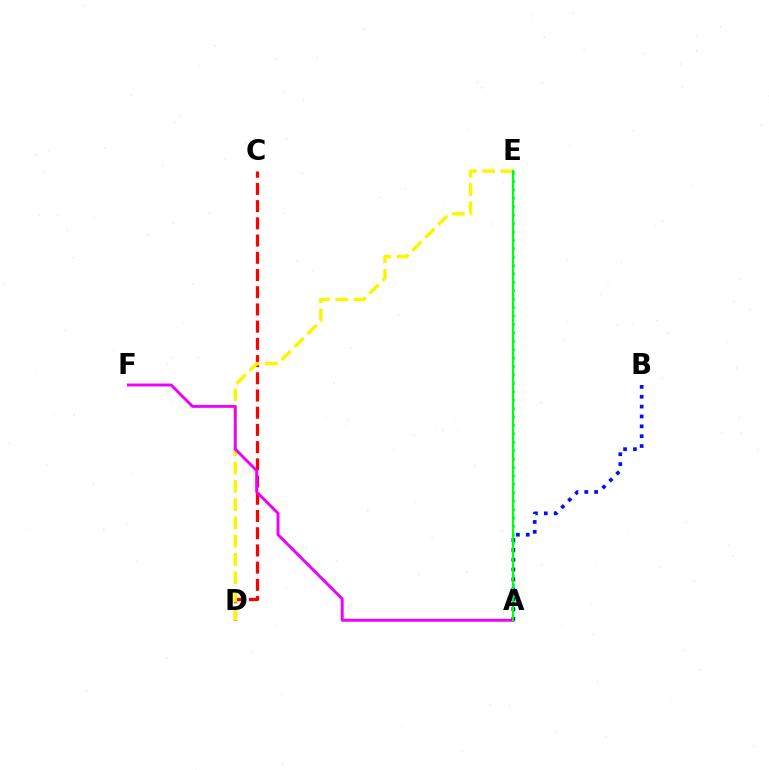{('A', 'E'): [{'color': '#00fff6', 'line_style': 'dotted', 'thickness': 2.29}, {'color': '#08ff00', 'line_style': 'solid', 'thickness': 1.53}], ('C', 'D'): [{'color': '#ff0000', 'line_style': 'dashed', 'thickness': 2.34}], ('D', 'E'): [{'color': '#fcf500', 'line_style': 'dashed', 'thickness': 2.48}], ('A', 'F'): [{'color': '#ee00ff', 'line_style': 'solid', 'thickness': 2.1}], ('A', 'B'): [{'color': '#0010ff', 'line_style': 'dotted', 'thickness': 2.68}]}